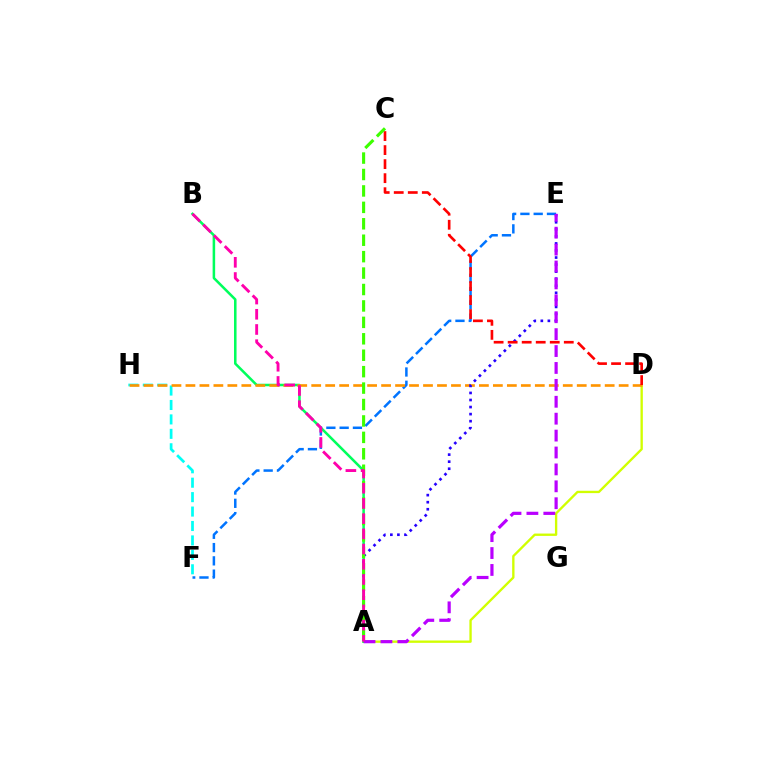{('E', 'F'): [{'color': '#0074ff', 'line_style': 'dashed', 'thickness': 1.8}], ('A', 'D'): [{'color': '#d1ff00', 'line_style': 'solid', 'thickness': 1.69}], ('F', 'H'): [{'color': '#00fff6', 'line_style': 'dashed', 'thickness': 1.96}], ('A', 'B'): [{'color': '#00ff5c', 'line_style': 'solid', 'thickness': 1.83}, {'color': '#ff00ac', 'line_style': 'dashed', 'thickness': 2.07}], ('D', 'H'): [{'color': '#ff9400', 'line_style': 'dashed', 'thickness': 1.9}], ('A', 'E'): [{'color': '#2500ff', 'line_style': 'dotted', 'thickness': 1.92}, {'color': '#b900ff', 'line_style': 'dashed', 'thickness': 2.3}], ('C', 'D'): [{'color': '#ff0000', 'line_style': 'dashed', 'thickness': 1.91}], ('A', 'C'): [{'color': '#3dff00', 'line_style': 'dashed', 'thickness': 2.23}]}